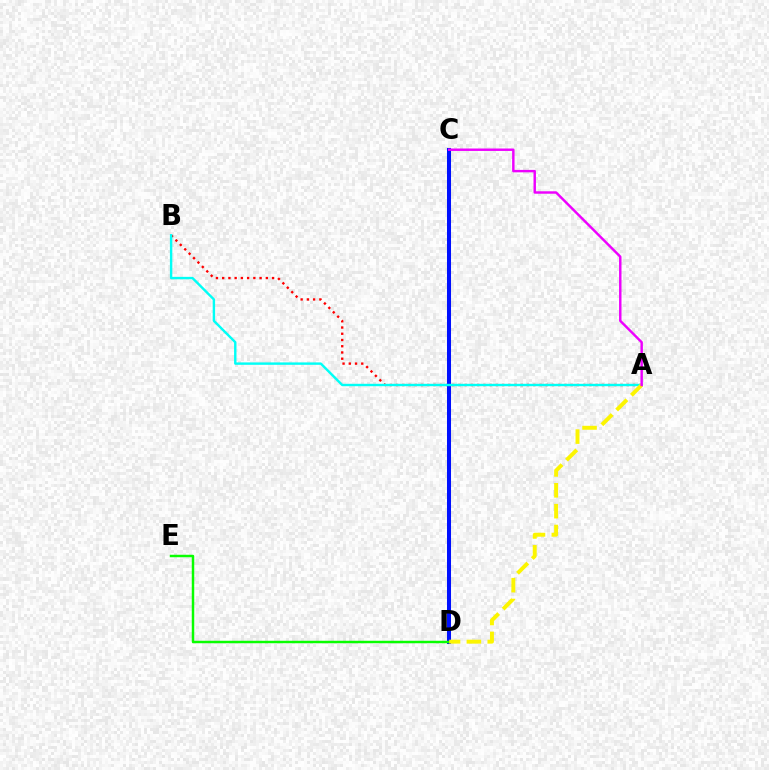{('A', 'B'): [{'color': '#ff0000', 'line_style': 'dotted', 'thickness': 1.69}, {'color': '#00fff6', 'line_style': 'solid', 'thickness': 1.73}], ('C', 'D'): [{'color': '#0010ff', 'line_style': 'solid', 'thickness': 2.9}], ('D', 'E'): [{'color': '#08ff00', 'line_style': 'solid', 'thickness': 1.78}], ('A', 'D'): [{'color': '#fcf500', 'line_style': 'dashed', 'thickness': 2.83}], ('A', 'C'): [{'color': '#ee00ff', 'line_style': 'solid', 'thickness': 1.75}]}